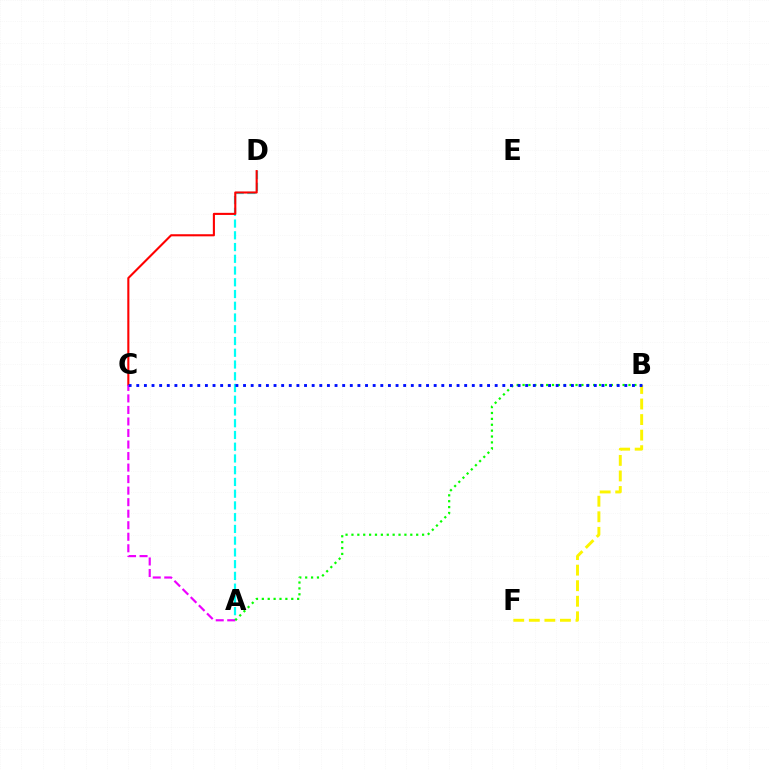{('A', 'D'): [{'color': '#00fff6', 'line_style': 'dashed', 'thickness': 1.6}], ('C', 'D'): [{'color': '#ff0000', 'line_style': 'solid', 'thickness': 1.51}], ('B', 'F'): [{'color': '#fcf500', 'line_style': 'dashed', 'thickness': 2.11}], ('A', 'C'): [{'color': '#ee00ff', 'line_style': 'dashed', 'thickness': 1.57}], ('A', 'B'): [{'color': '#08ff00', 'line_style': 'dotted', 'thickness': 1.6}], ('B', 'C'): [{'color': '#0010ff', 'line_style': 'dotted', 'thickness': 2.07}]}